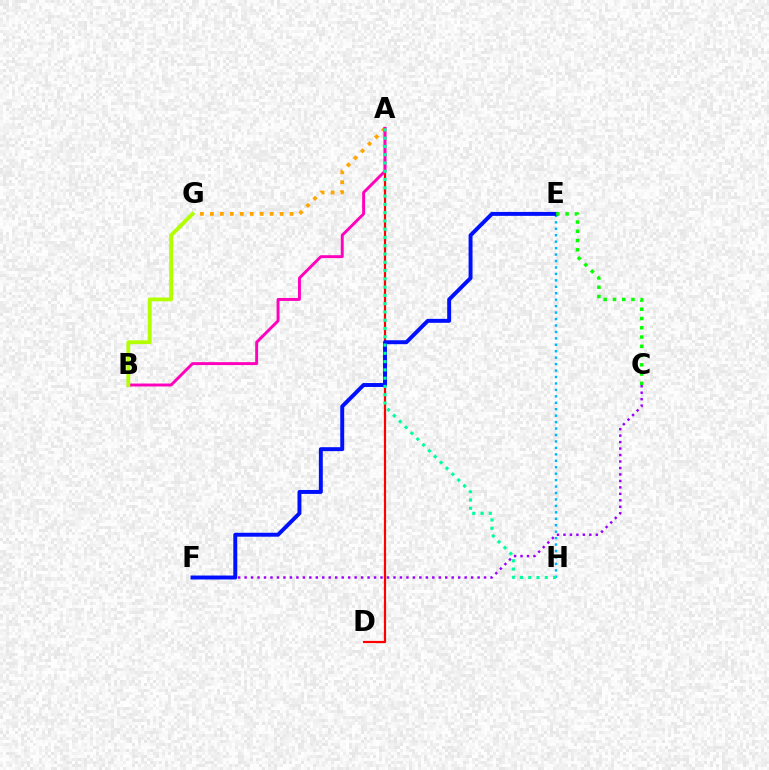{('A', 'G'): [{'color': '#ffa500', 'line_style': 'dotted', 'thickness': 2.71}], ('E', 'H'): [{'color': '#00b5ff', 'line_style': 'dotted', 'thickness': 1.75}], ('C', 'F'): [{'color': '#9b00ff', 'line_style': 'dotted', 'thickness': 1.76}], ('A', 'D'): [{'color': '#ff0000', 'line_style': 'solid', 'thickness': 1.59}], ('E', 'F'): [{'color': '#0010ff', 'line_style': 'solid', 'thickness': 2.84}], ('A', 'B'): [{'color': '#ff00bd', 'line_style': 'solid', 'thickness': 2.11}], ('A', 'H'): [{'color': '#00ff9d', 'line_style': 'dotted', 'thickness': 2.25}], ('C', 'E'): [{'color': '#08ff00', 'line_style': 'dotted', 'thickness': 2.52}], ('B', 'G'): [{'color': '#b3ff00', 'line_style': 'solid', 'thickness': 2.76}]}